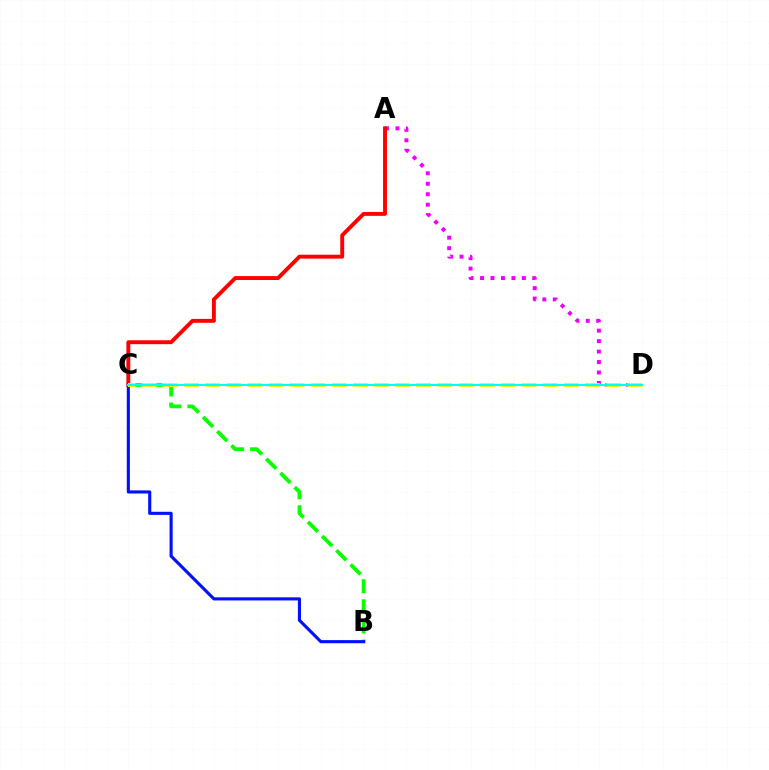{('A', 'D'): [{'color': '#ee00ff', 'line_style': 'dotted', 'thickness': 2.84}], ('A', 'C'): [{'color': '#ff0000', 'line_style': 'solid', 'thickness': 2.81}], ('B', 'C'): [{'color': '#08ff00', 'line_style': 'dashed', 'thickness': 2.73}, {'color': '#0010ff', 'line_style': 'solid', 'thickness': 2.24}], ('C', 'D'): [{'color': '#fcf500', 'line_style': 'dashed', 'thickness': 2.87}, {'color': '#00fff6', 'line_style': 'solid', 'thickness': 1.51}]}